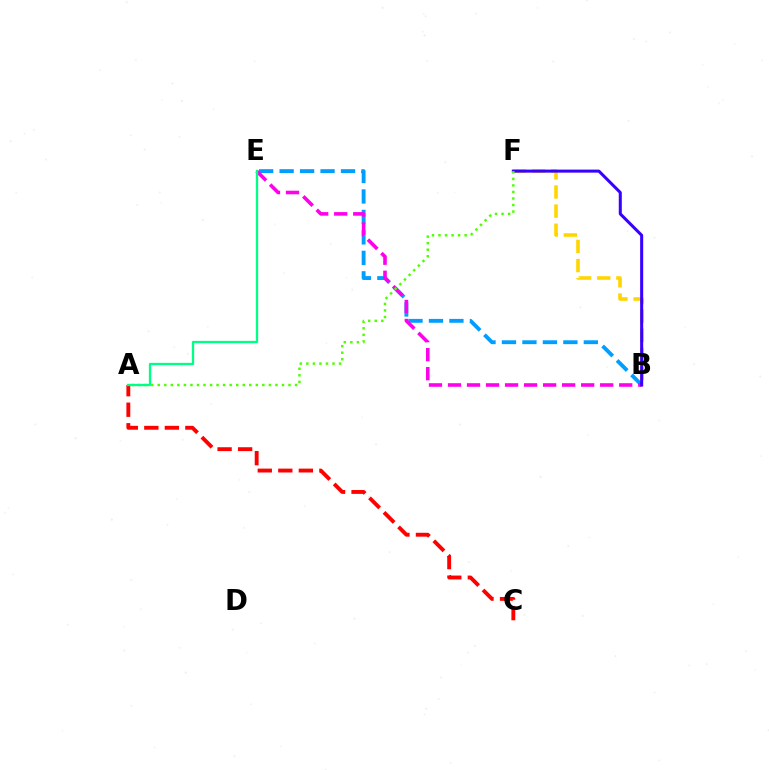{('B', 'E'): [{'color': '#009eff', 'line_style': 'dashed', 'thickness': 2.78}, {'color': '#ff00ed', 'line_style': 'dashed', 'thickness': 2.58}], ('A', 'C'): [{'color': '#ff0000', 'line_style': 'dashed', 'thickness': 2.79}], ('B', 'F'): [{'color': '#ffd500', 'line_style': 'dashed', 'thickness': 2.6}, {'color': '#3700ff', 'line_style': 'solid', 'thickness': 2.18}], ('A', 'F'): [{'color': '#4fff00', 'line_style': 'dotted', 'thickness': 1.78}], ('A', 'E'): [{'color': '#00ff86', 'line_style': 'solid', 'thickness': 1.66}]}